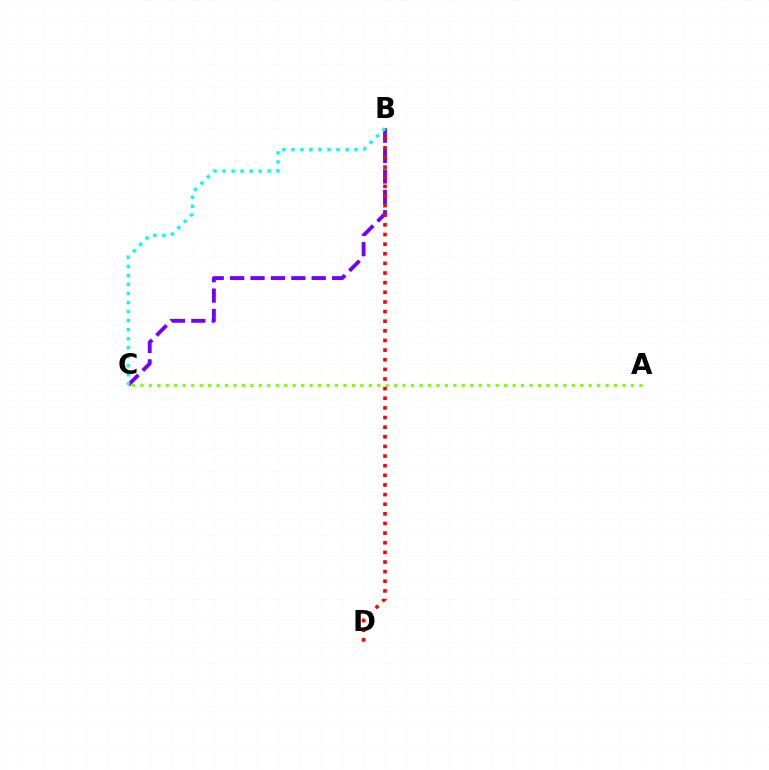{('B', 'C'): [{'color': '#7200ff', 'line_style': 'dashed', 'thickness': 2.77}, {'color': '#00fff6', 'line_style': 'dotted', 'thickness': 2.45}], ('B', 'D'): [{'color': '#ff0000', 'line_style': 'dotted', 'thickness': 2.62}], ('A', 'C'): [{'color': '#84ff00', 'line_style': 'dotted', 'thickness': 2.3}]}